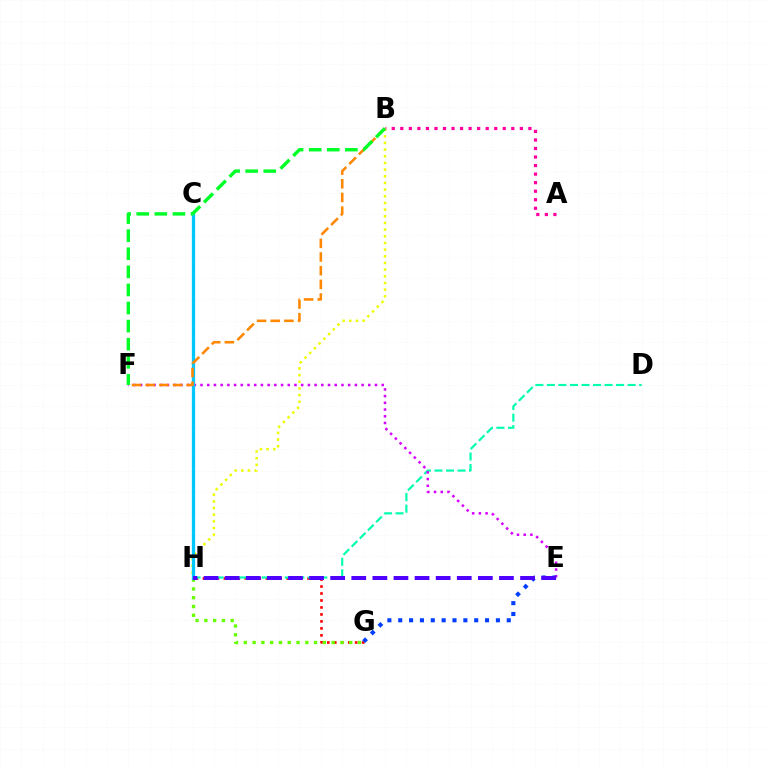{('G', 'H'): [{'color': '#ff0000', 'line_style': 'dotted', 'thickness': 1.9}, {'color': '#66ff00', 'line_style': 'dotted', 'thickness': 2.39}], ('B', 'H'): [{'color': '#eeff00', 'line_style': 'dotted', 'thickness': 1.81}], ('A', 'B'): [{'color': '#ff00a0', 'line_style': 'dotted', 'thickness': 2.32}], ('D', 'H'): [{'color': '#00ffaf', 'line_style': 'dashed', 'thickness': 1.57}], ('E', 'F'): [{'color': '#d600ff', 'line_style': 'dotted', 'thickness': 1.82}], ('E', 'G'): [{'color': '#003fff', 'line_style': 'dotted', 'thickness': 2.95}], ('C', 'H'): [{'color': '#00c7ff', 'line_style': 'solid', 'thickness': 2.35}], ('E', 'H'): [{'color': '#4f00ff', 'line_style': 'dashed', 'thickness': 2.87}], ('B', 'F'): [{'color': '#ff8800', 'line_style': 'dashed', 'thickness': 1.86}, {'color': '#00ff27', 'line_style': 'dashed', 'thickness': 2.46}]}